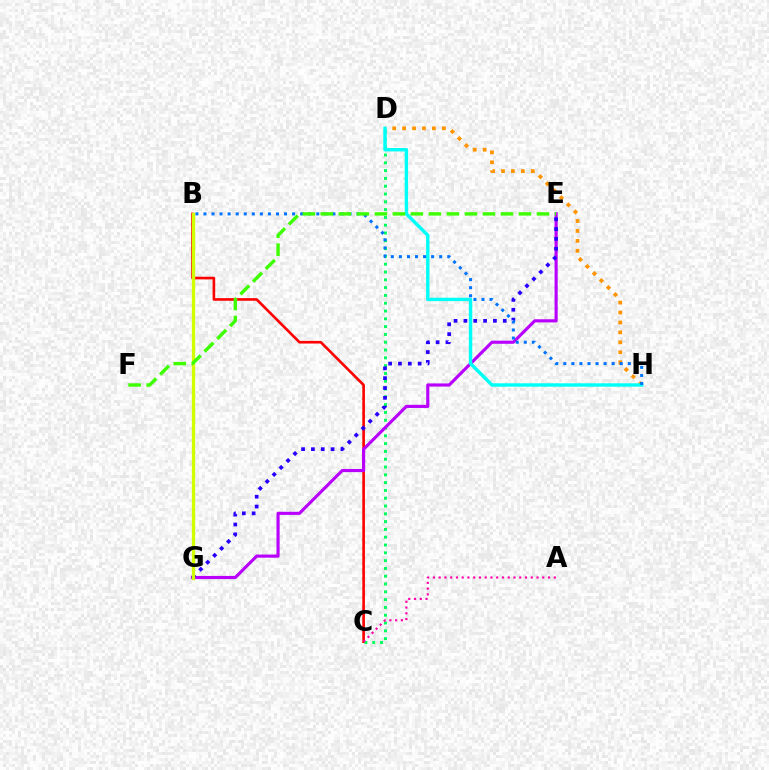{('B', 'C'): [{'color': '#ff0000', 'line_style': 'solid', 'thickness': 1.9}], ('C', 'D'): [{'color': '#00ff5c', 'line_style': 'dotted', 'thickness': 2.12}], ('D', 'H'): [{'color': '#ff9400', 'line_style': 'dotted', 'thickness': 2.7}, {'color': '#00fff6', 'line_style': 'solid', 'thickness': 2.45}], ('E', 'G'): [{'color': '#b900ff', 'line_style': 'solid', 'thickness': 2.26}, {'color': '#2500ff', 'line_style': 'dotted', 'thickness': 2.67}], ('A', 'C'): [{'color': '#ff00ac', 'line_style': 'dotted', 'thickness': 1.56}], ('B', 'H'): [{'color': '#0074ff', 'line_style': 'dotted', 'thickness': 2.19}], ('B', 'G'): [{'color': '#d1ff00', 'line_style': 'solid', 'thickness': 2.39}], ('E', 'F'): [{'color': '#3dff00', 'line_style': 'dashed', 'thickness': 2.45}]}